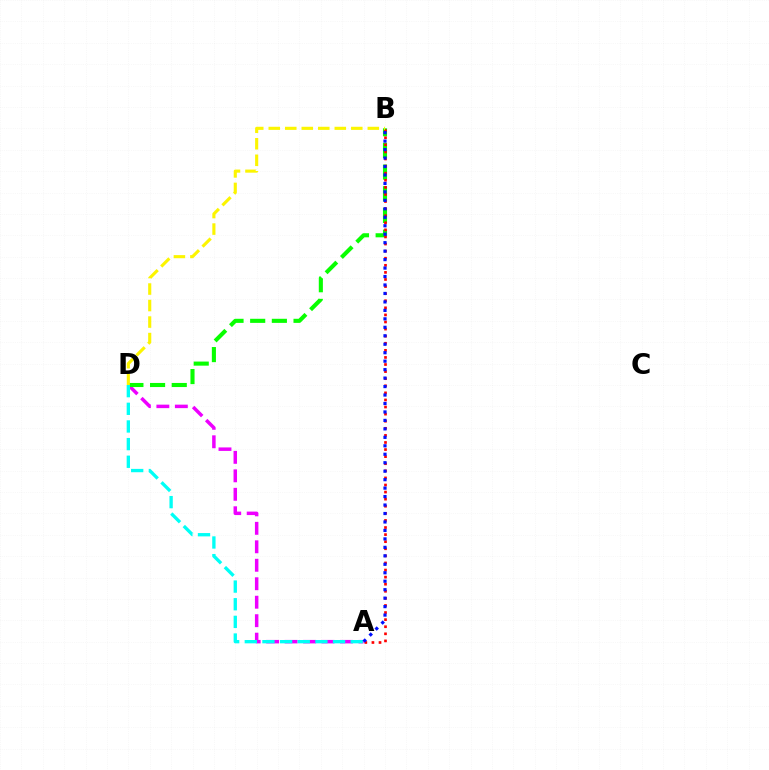{('A', 'D'): [{'color': '#ee00ff', 'line_style': 'dashed', 'thickness': 2.51}, {'color': '#00fff6', 'line_style': 'dashed', 'thickness': 2.4}], ('B', 'D'): [{'color': '#08ff00', 'line_style': 'dashed', 'thickness': 2.95}, {'color': '#fcf500', 'line_style': 'dashed', 'thickness': 2.24}], ('A', 'B'): [{'color': '#ff0000', 'line_style': 'dotted', 'thickness': 1.93}, {'color': '#0010ff', 'line_style': 'dotted', 'thickness': 2.3}]}